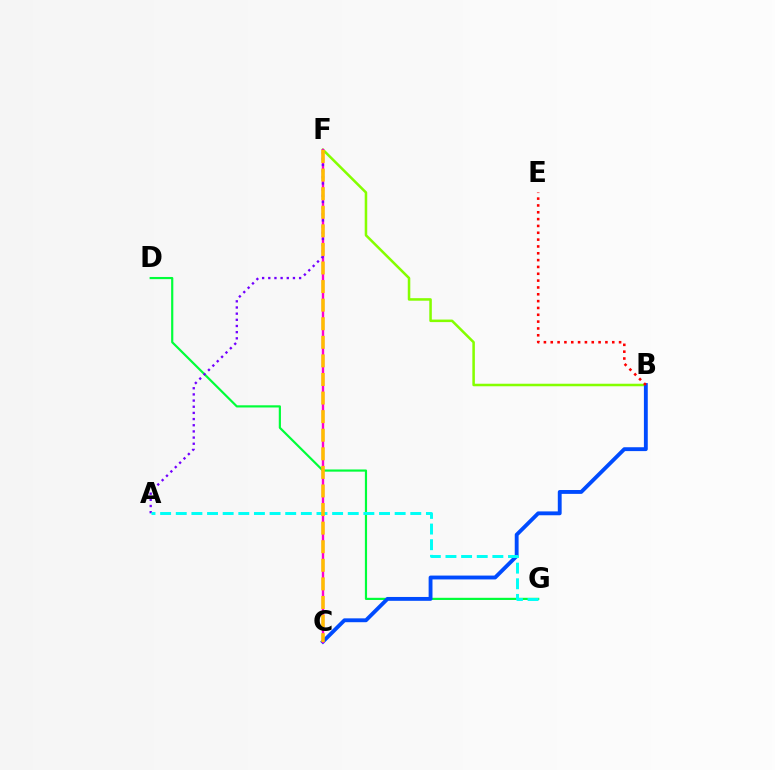{('D', 'G'): [{'color': '#00ff39', 'line_style': 'solid', 'thickness': 1.57}], ('B', 'F'): [{'color': '#84ff00', 'line_style': 'solid', 'thickness': 1.82}], ('B', 'C'): [{'color': '#004bff', 'line_style': 'solid', 'thickness': 2.78}], ('C', 'F'): [{'color': '#ff00cf', 'line_style': 'solid', 'thickness': 1.72}, {'color': '#ffbd00', 'line_style': 'dashed', 'thickness': 2.52}], ('A', 'F'): [{'color': '#7200ff', 'line_style': 'dotted', 'thickness': 1.68}], ('A', 'G'): [{'color': '#00fff6', 'line_style': 'dashed', 'thickness': 2.12}], ('B', 'E'): [{'color': '#ff0000', 'line_style': 'dotted', 'thickness': 1.86}]}